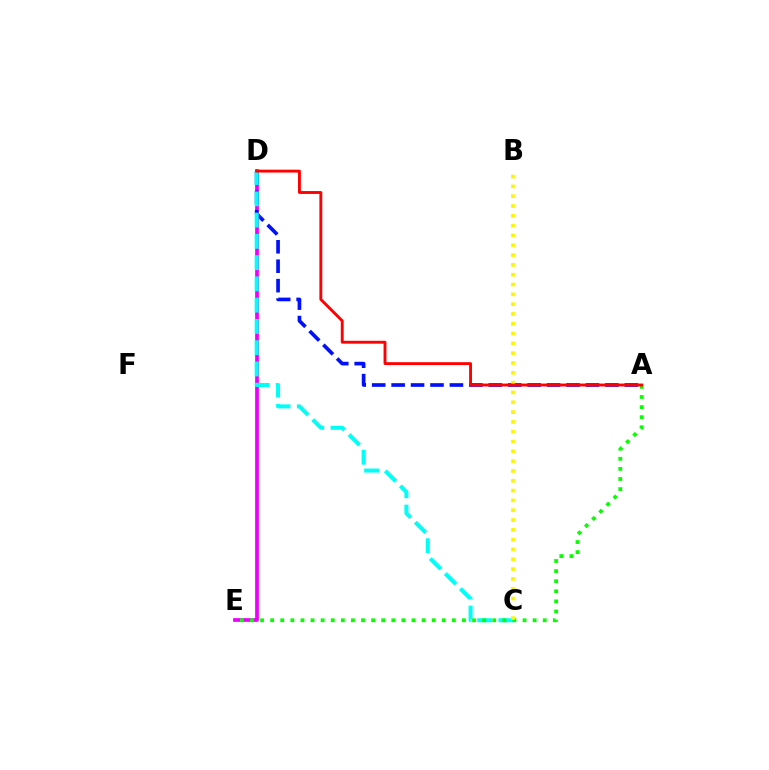{('D', 'E'): [{'color': '#ee00ff', 'line_style': 'solid', 'thickness': 2.68}], ('A', 'D'): [{'color': '#0010ff', 'line_style': 'dashed', 'thickness': 2.64}, {'color': '#ff0000', 'line_style': 'solid', 'thickness': 2.07}], ('C', 'D'): [{'color': '#00fff6', 'line_style': 'dashed', 'thickness': 2.89}], ('A', 'E'): [{'color': '#08ff00', 'line_style': 'dotted', 'thickness': 2.74}], ('B', 'C'): [{'color': '#fcf500', 'line_style': 'dotted', 'thickness': 2.67}]}